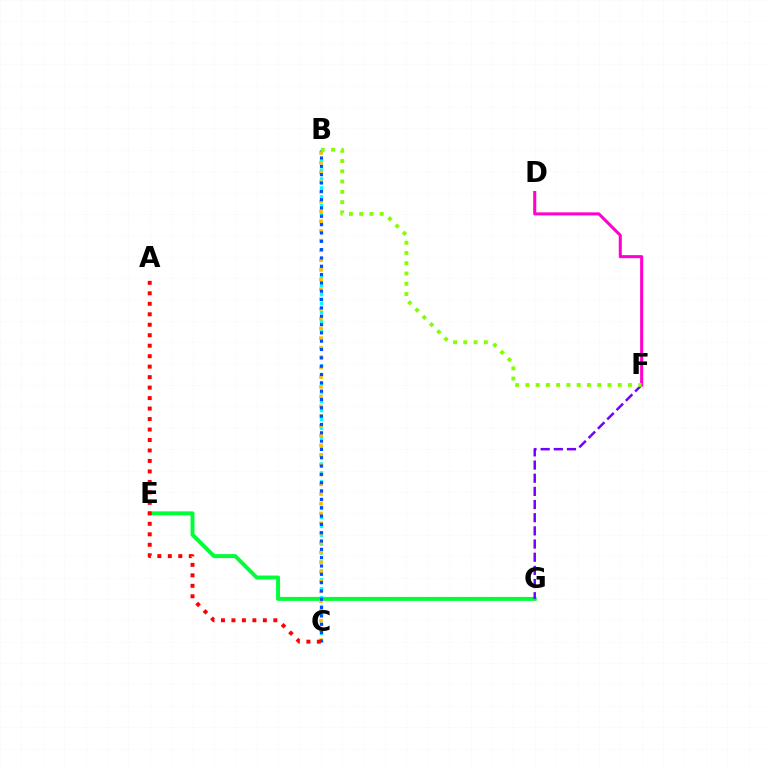{('B', 'C'): [{'color': '#00fff6', 'line_style': 'dotted', 'thickness': 2.42}, {'color': '#ffbd00', 'line_style': 'dotted', 'thickness': 2.65}, {'color': '#004bff', 'line_style': 'dotted', 'thickness': 2.26}], ('E', 'G'): [{'color': '#00ff39', 'line_style': 'solid', 'thickness': 2.85}], ('F', 'G'): [{'color': '#7200ff', 'line_style': 'dashed', 'thickness': 1.79}], ('D', 'F'): [{'color': '#ff00cf', 'line_style': 'solid', 'thickness': 2.2}], ('B', 'F'): [{'color': '#84ff00', 'line_style': 'dotted', 'thickness': 2.79}], ('A', 'C'): [{'color': '#ff0000', 'line_style': 'dotted', 'thickness': 2.85}]}